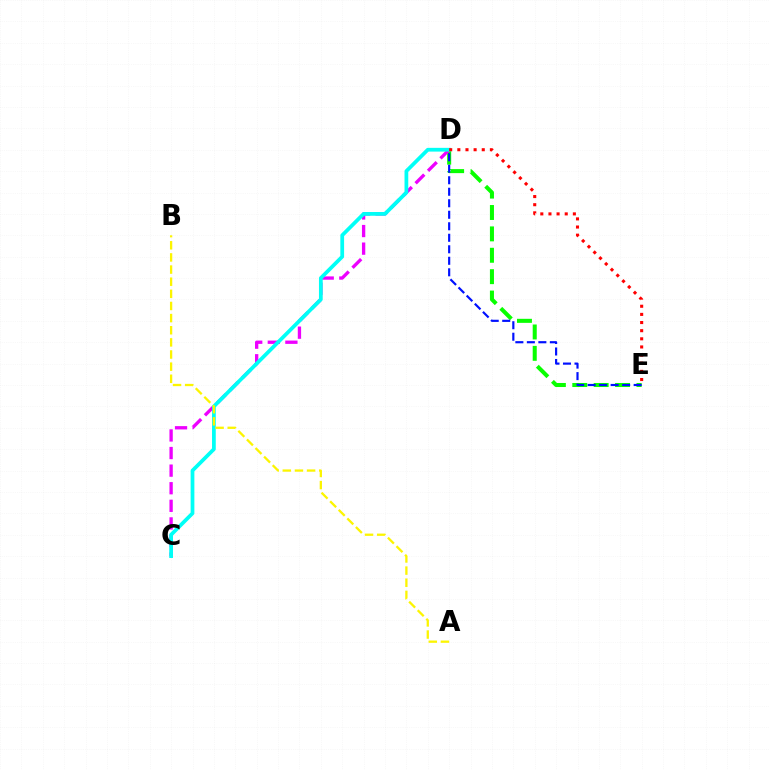{('D', 'E'): [{'color': '#08ff00', 'line_style': 'dashed', 'thickness': 2.91}, {'color': '#0010ff', 'line_style': 'dashed', 'thickness': 1.56}, {'color': '#ff0000', 'line_style': 'dotted', 'thickness': 2.21}], ('C', 'D'): [{'color': '#ee00ff', 'line_style': 'dashed', 'thickness': 2.39}, {'color': '#00fff6', 'line_style': 'solid', 'thickness': 2.7}], ('A', 'B'): [{'color': '#fcf500', 'line_style': 'dashed', 'thickness': 1.65}]}